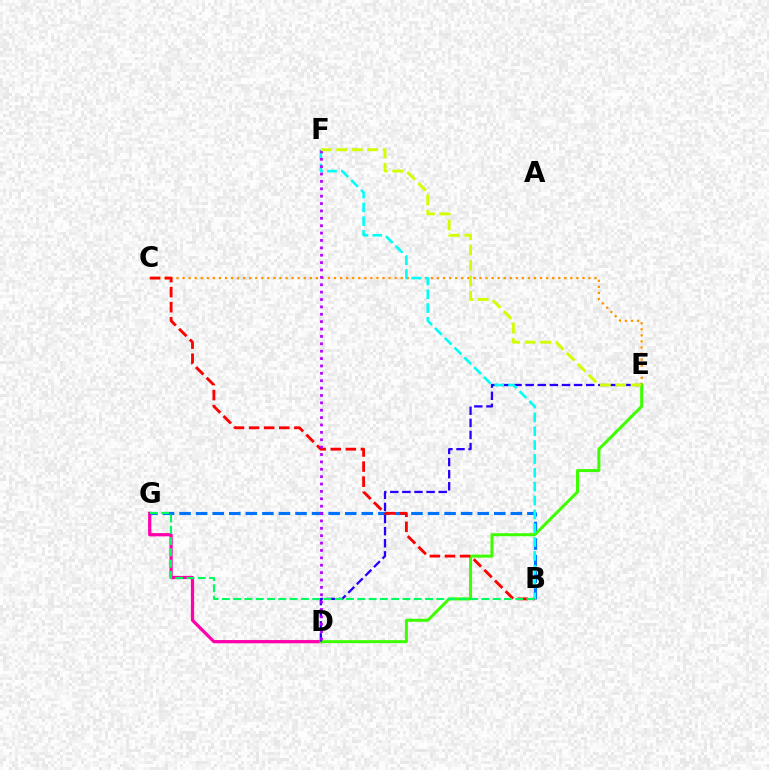{('B', 'G'): [{'color': '#0074ff', 'line_style': 'dashed', 'thickness': 2.25}, {'color': '#00ff5c', 'line_style': 'dashed', 'thickness': 1.53}], ('C', 'E'): [{'color': '#ff9400', 'line_style': 'dotted', 'thickness': 1.65}], ('D', 'G'): [{'color': '#ff00ac', 'line_style': 'solid', 'thickness': 2.33}], ('D', 'E'): [{'color': '#3dff00', 'line_style': 'solid', 'thickness': 2.17}, {'color': '#2500ff', 'line_style': 'dashed', 'thickness': 1.65}], ('B', 'C'): [{'color': '#ff0000', 'line_style': 'dashed', 'thickness': 2.05}], ('B', 'F'): [{'color': '#00fff6', 'line_style': 'dashed', 'thickness': 1.88}], ('D', 'F'): [{'color': '#b900ff', 'line_style': 'dotted', 'thickness': 2.01}], ('E', 'F'): [{'color': '#d1ff00', 'line_style': 'dashed', 'thickness': 2.1}]}